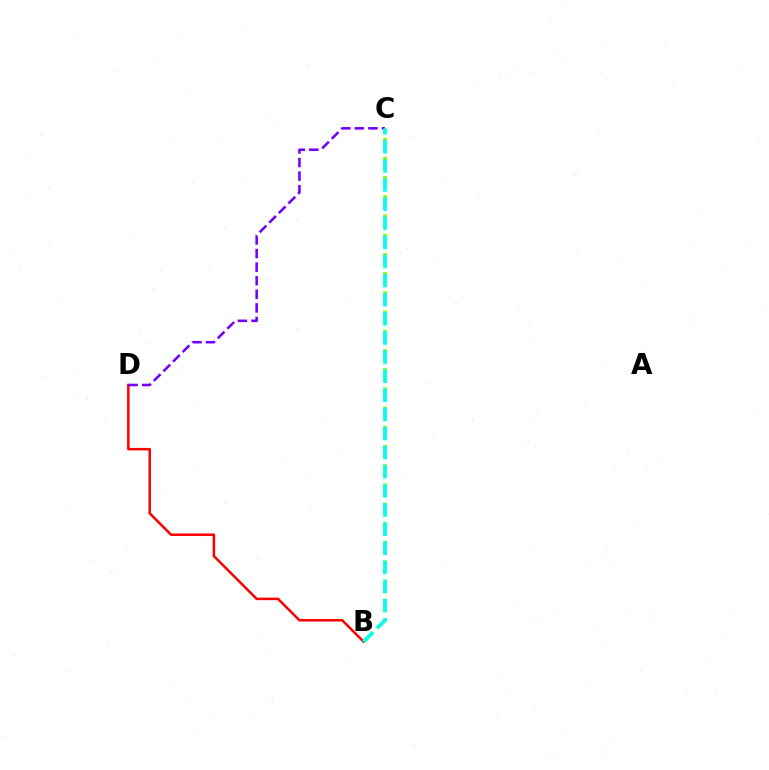{('B', 'D'): [{'color': '#ff0000', 'line_style': 'solid', 'thickness': 1.81}], ('B', 'C'): [{'color': '#84ff00', 'line_style': 'dashed', 'thickness': 2.61}, {'color': '#00fff6', 'line_style': 'dashed', 'thickness': 2.6}], ('C', 'D'): [{'color': '#7200ff', 'line_style': 'dashed', 'thickness': 1.85}]}